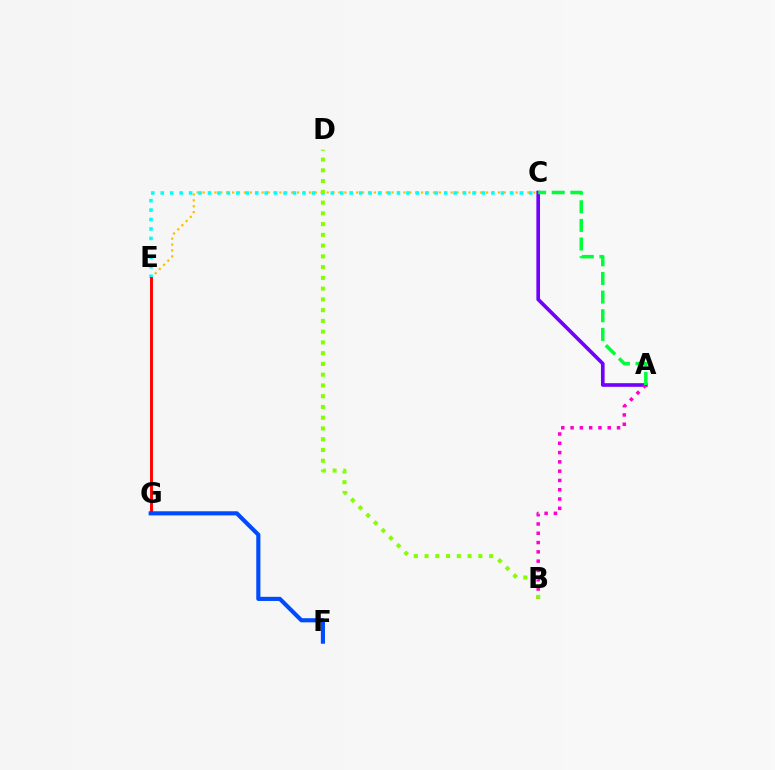{('C', 'E'): [{'color': '#ffbd00', 'line_style': 'dotted', 'thickness': 1.6}, {'color': '#00fff6', 'line_style': 'dotted', 'thickness': 2.57}], ('A', 'C'): [{'color': '#7200ff', 'line_style': 'solid', 'thickness': 2.62}, {'color': '#00ff39', 'line_style': 'dashed', 'thickness': 2.53}], ('A', 'B'): [{'color': '#ff00cf', 'line_style': 'dotted', 'thickness': 2.52}], ('E', 'G'): [{'color': '#ff0000', 'line_style': 'solid', 'thickness': 2.09}], ('B', 'D'): [{'color': '#84ff00', 'line_style': 'dotted', 'thickness': 2.92}], ('F', 'G'): [{'color': '#004bff', 'line_style': 'solid', 'thickness': 2.97}]}